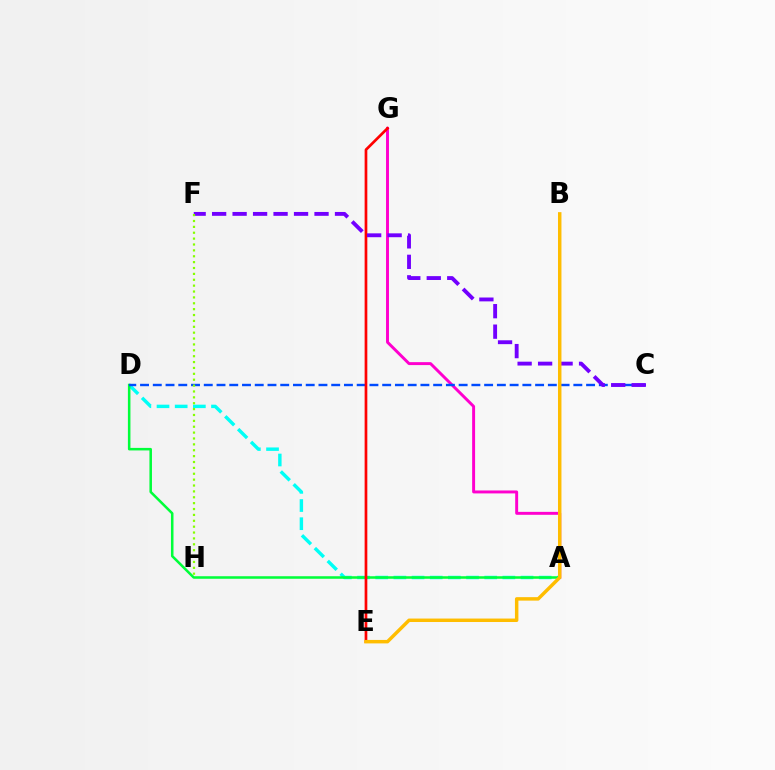{('A', 'G'): [{'color': '#ff00cf', 'line_style': 'solid', 'thickness': 2.12}], ('A', 'D'): [{'color': '#00fff6', 'line_style': 'dashed', 'thickness': 2.47}, {'color': '#00ff39', 'line_style': 'solid', 'thickness': 1.83}], ('C', 'D'): [{'color': '#004bff', 'line_style': 'dashed', 'thickness': 1.73}], ('E', 'G'): [{'color': '#ff0000', 'line_style': 'solid', 'thickness': 1.94}], ('C', 'F'): [{'color': '#7200ff', 'line_style': 'dashed', 'thickness': 2.78}], ('B', 'E'): [{'color': '#ffbd00', 'line_style': 'solid', 'thickness': 2.49}], ('F', 'H'): [{'color': '#84ff00', 'line_style': 'dotted', 'thickness': 1.6}]}